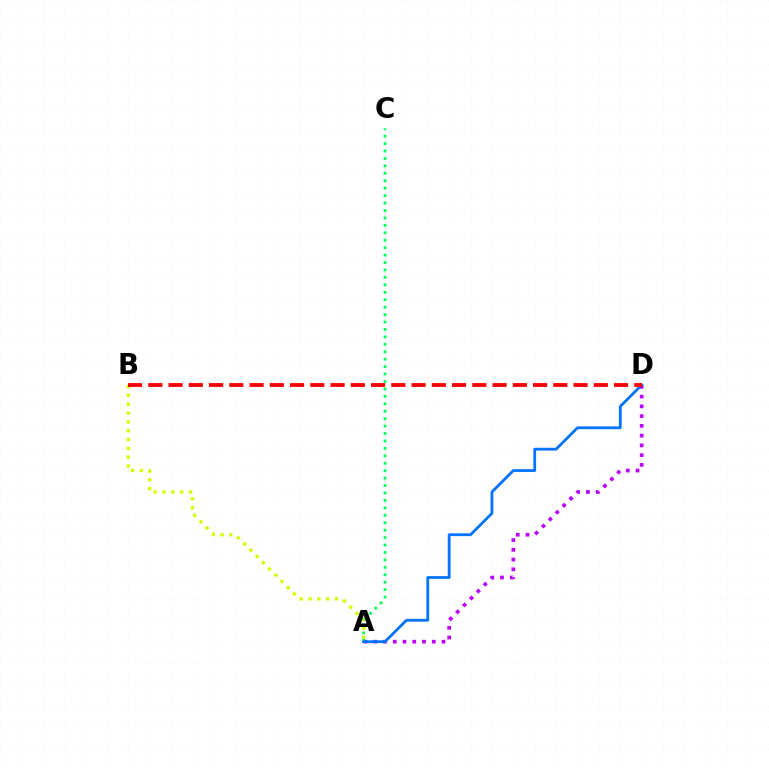{('A', 'D'): [{'color': '#b900ff', 'line_style': 'dotted', 'thickness': 2.65}, {'color': '#0074ff', 'line_style': 'solid', 'thickness': 2.01}], ('A', 'B'): [{'color': '#d1ff00', 'line_style': 'dotted', 'thickness': 2.39}], ('A', 'C'): [{'color': '#00ff5c', 'line_style': 'dotted', 'thickness': 2.02}], ('B', 'D'): [{'color': '#ff0000', 'line_style': 'dashed', 'thickness': 2.75}]}